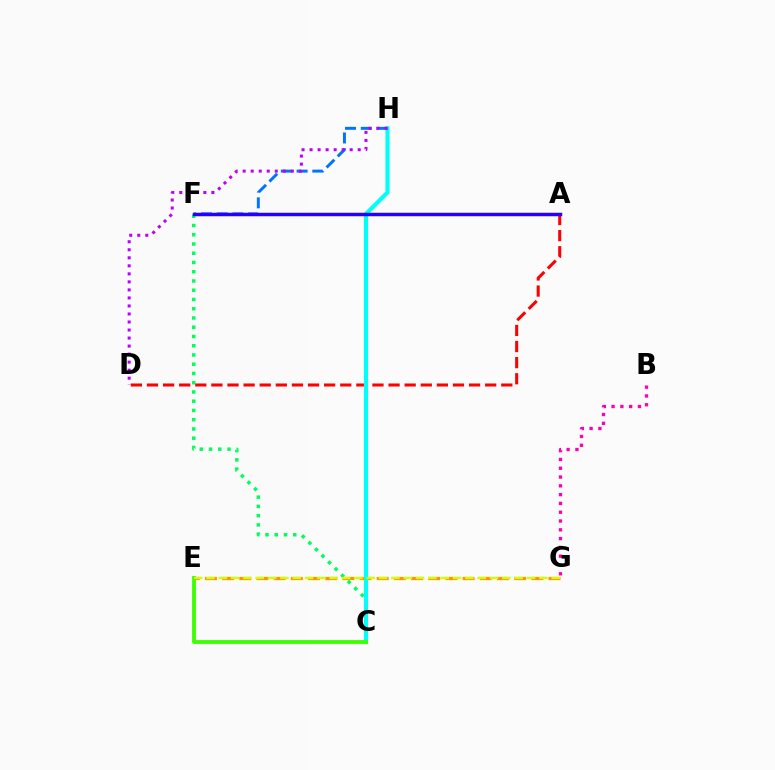{('C', 'F'): [{'color': '#00ff5c', 'line_style': 'dotted', 'thickness': 2.51}], ('A', 'D'): [{'color': '#ff0000', 'line_style': 'dashed', 'thickness': 2.19}], ('E', 'G'): [{'color': '#ff9400', 'line_style': 'dashed', 'thickness': 2.33}, {'color': '#d1ff00', 'line_style': 'dashed', 'thickness': 1.68}], ('B', 'G'): [{'color': '#ff00ac', 'line_style': 'dotted', 'thickness': 2.39}], ('C', 'H'): [{'color': '#00fff6', 'line_style': 'solid', 'thickness': 2.98}], ('C', 'E'): [{'color': '#3dff00', 'line_style': 'solid', 'thickness': 2.76}], ('F', 'H'): [{'color': '#0074ff', 'line_style': 'dashed', 'thickness': 2.14}], ('D', 'H'): [{'color': '#b900ff', 'line_style': 'dotted', 'thickness': 2.18}], ('A', 'F'): [{'color': '#2500ff', 'line_style': 'solid', 'thickness': 2.49}]}